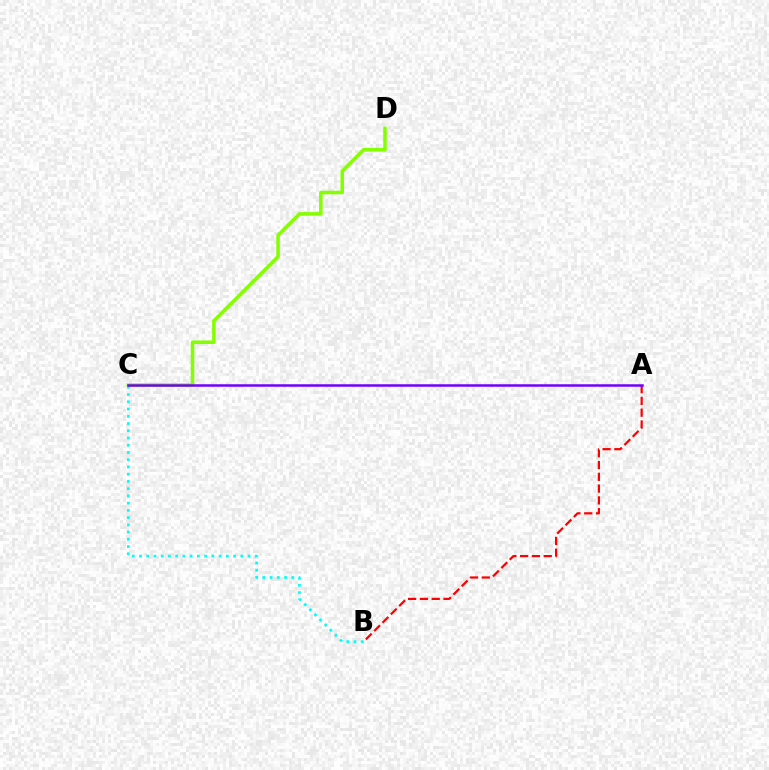{('A', 'B'): [{'color': '#ff0000', 'line_style': 'dashed', 'thickness': 1.6}], ('C', 'D'): [{'color': '#84ff00', 'line_style': 'solid', 'thickness': 2.53}], ('B', 'C'): [{'color': '#00fff6', 'line_style': 'dotted', 'thickness': 1.97}], ('A', 'C'): [{'color': '#7200ff', 'line_style': 'solid', 'thickness': 1.8}]}